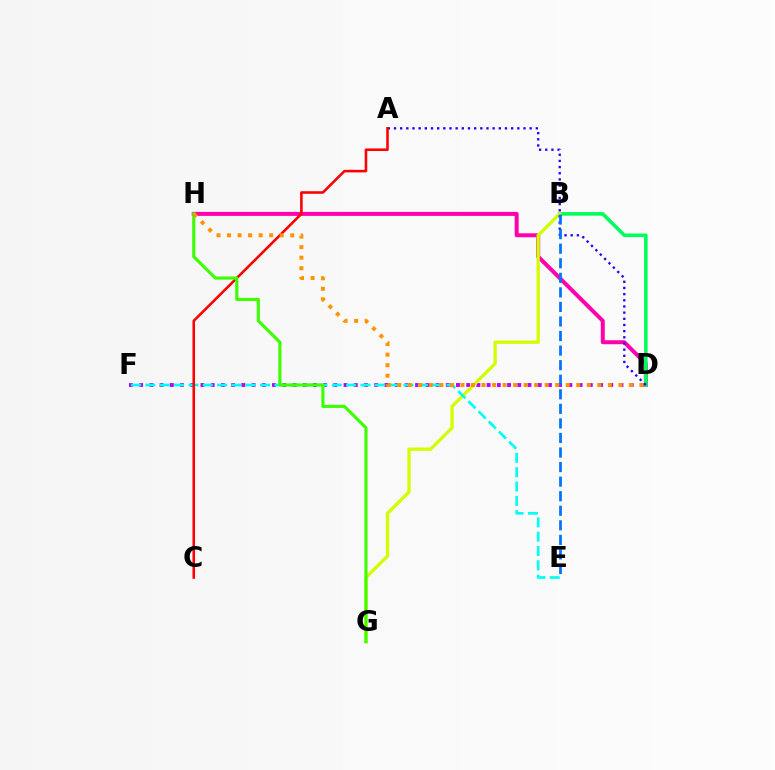{('D', 'F'): [{'color': '#b900ff', 'line_style': 'dotted', 'thickness': 2.78}], ('D', 'H'): [{'color': '#ff00ac', 'line_style': 'solid', 'thickness': 2.87}, {'color': '#ff9400', 'line_style': 'dotted', 'thickness': 2.86}], ('B', 'D'): [{'color': '#00ff5c', 'line_style': 'solid', 'thickness': 2.59}], ('B', 'G'): [{'color': '#d1ff00', 'line_style': 'solid', 'thickness': 2.38}], ('E', 'F'): [{'color': '#00fff6', 'line_style': 'dashed', 'thickness': 1.95}], ('A', 'D'): [{'color': '#2500ff', 'line_style': 'dotted', 'thickness': 1.68}], ('B', 'E'): [{'color': '#0074ff', 'line_style': 'dashed', 'thickness': 1.98}], ('A', 'C'): [{'color': '#ff0000', 'line_style': 'solid', 'thickness': 1.86}], ('G', 'H'): [{'color': '#3dff00', 'line_style': 'solid', 'thickness': 2.25}]}